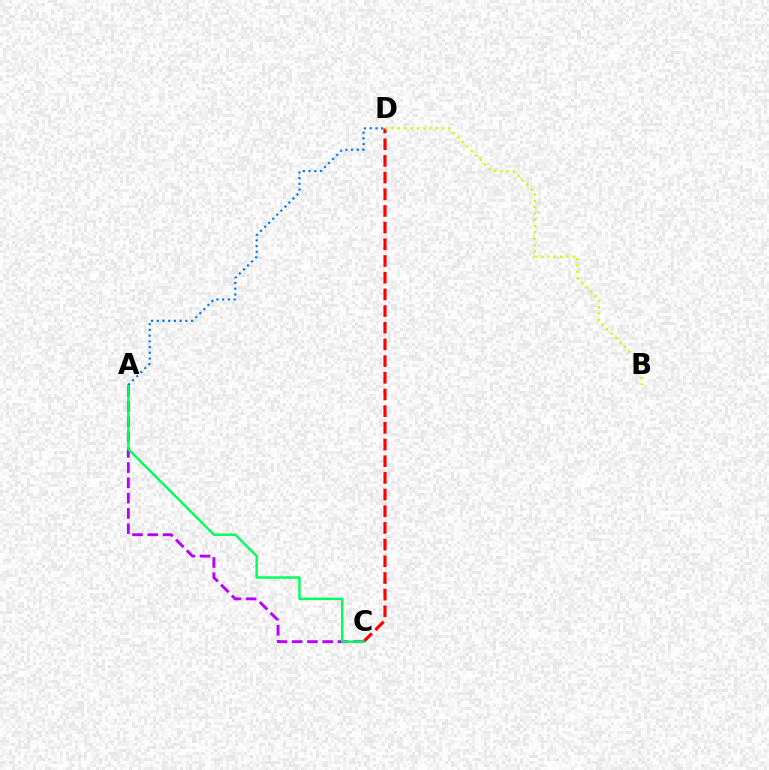{('C', 'D'): [{'color': '#ff0000', 'line_style': 'dashed', 'thickness': 2.27}], ('A', 'C'): [{'color': '#b900ff', 'line_style': 'dashed', 'thickness': 2.07}, {'color': '#00ff5c', 'line_style': 'solid', 'thickness': 1.73}], ('B', 'D'): [{'color': '#d1ff00', 'line_style': 'dotted', 'thickness': 1.72}], ('A', 'D'): [{'color': '#0074ff', 'line_style': 'dotted', 'thickness': 1.55}]}